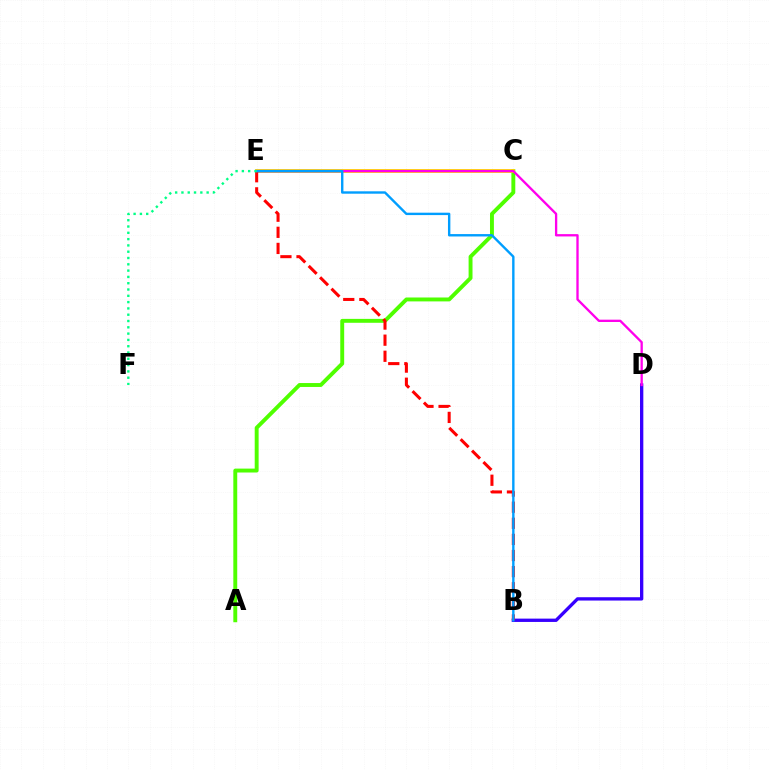{('A', 'C'): [{'color': '#4fff00', 'line_style': 'solid', 'thickness': 2.81}], ('C', 'E'): [{'color': '#ffd500', 'line_style': 'solid', 'thickness': 2.76}], ('B', 'D'): [{'color': '#3700ff', 'line_style': 'solid', 'thickness': 2.39}], ('D', 'E'): [{'color': '#ff00ed', 'line_style': 'solid', 'thickness': 1.67}], ('B', 'E'): [{'color': '#ff0000', 'line_style': 'dashed', 'thickness': 2.19}, {'color': '#009eff', 'line_style': 'solid', 'thickness': 1.72}], ('E', 'F'): [{'color': '#00ff86', 'line_style': 'dotted', 'thickness': 1.71}]}